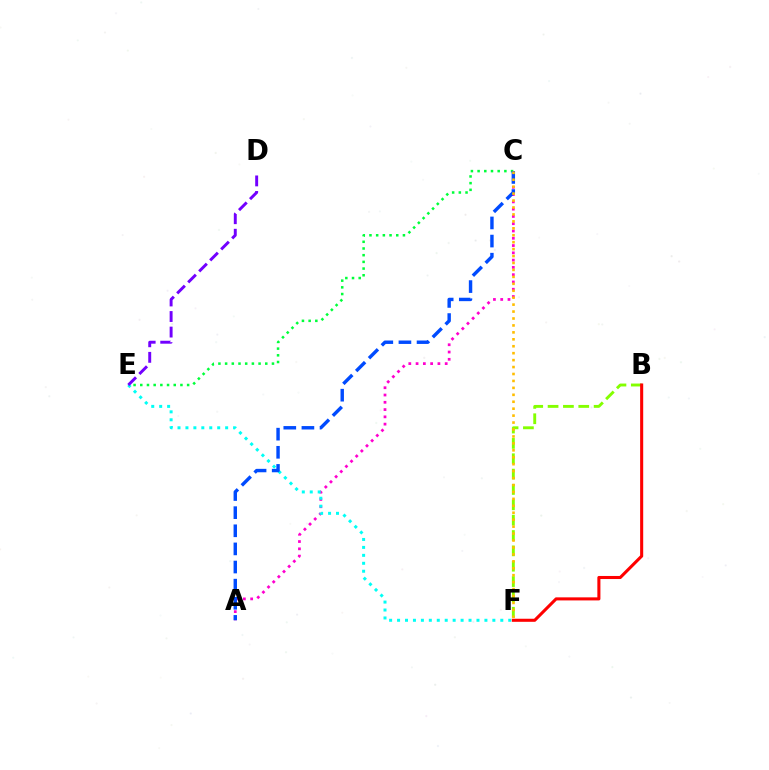{('B', 'F'): [{'color': '#84ff00', 'line_style': 'dashed', 'thickness': 2.09}, {'color': '#ff0000', 'line_style': 'solid', 'thickness': 2.21}], ('A', 'C'): [{'color': '#ff00cf', 'line_style': 'dotted', 'thickness': 1.98}, {'color': '#004bff', 'line_style': 'dashed', 'thickness': 2.46}], ('C', 'E'): [{'color': '#00ff39', 'line_style': 'dotted', 'thickness': 1.82}], ('E', 'F'): [{'color': '#00fff6', 'line_style': 'dotted', 'thickness': 2.16}], ('D', 'E'): [{'color': '#7200ff', 'line_style': 'dashed', 'thickness': 2.11}], ('C', 'F'): [{'color': '#ffbd00', 'line_style': 'dotted', 'thickness': 1.88}]}